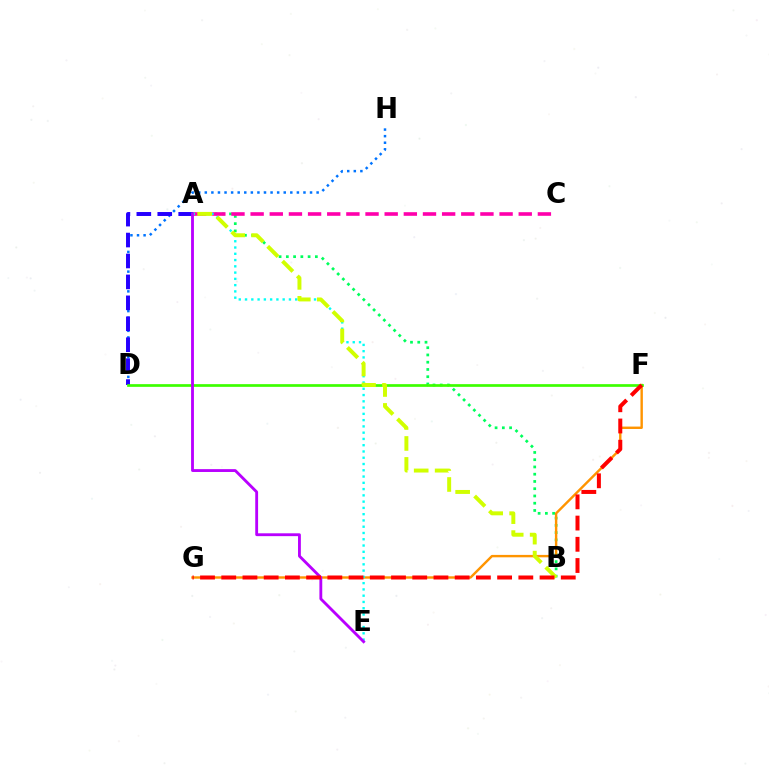{('A', 'B'): [{'color': '#00ff5c', 'line_style': 'dotted', 'thickness': 1.97}, {'color': '#d1ff00', 'line_style': 'dashed', 'thickness': 2.85}], ('D', 'H'): [{'color': '#0074ff', 'line_style': 'dotted', 'thickness': 1.79}], ('F', 'G'): [{'color': '#ff9400', 'line_style': 'solid', 'thickness': 1.74}, {'color': '#ff0000', 'line_style': 'dashed', 'thickness': 2.88}], ('A', 'D'): [{'color': '#2500ff', 'line_style': 'dashed', 'thickness': 2.84}], ('A', 'C'): [{'color': '#ff00ac', 'line_style': 'dashed', 'thickness': 2.6}], ('A', 'E'): [{'color': '#00fff6', 'line_style': 'dotted', 'thickness': 1.7}, {'color': '#b900ff', 'line_style': 'solid', 'thickness': 2.05}], ('D', 'F'): [{'color': '#3dff00', 'line_style': 'solid', 'thickness': 1.95}]}